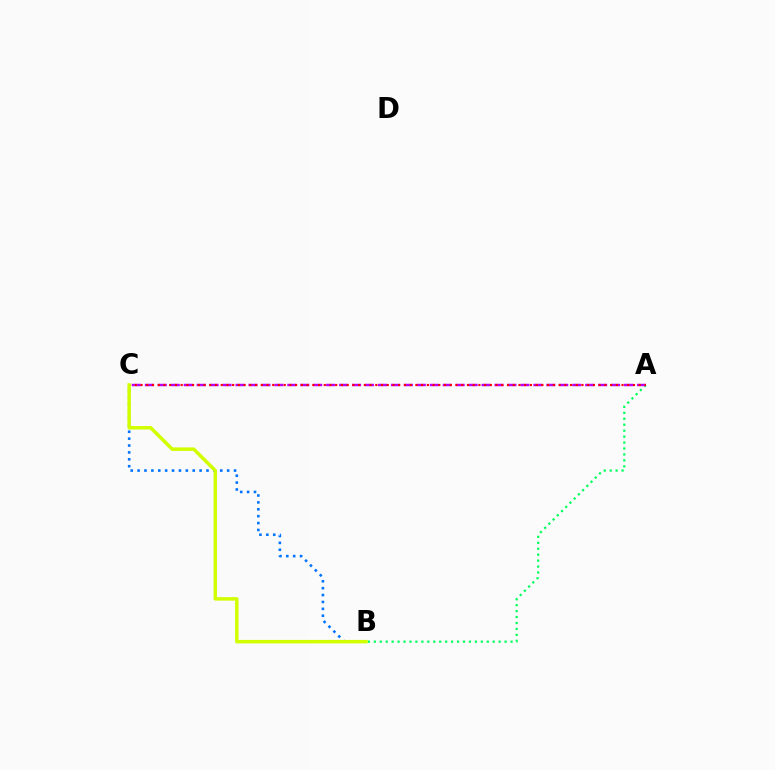{('A', 'B'): [{'color': '#00ff5c', 'line_style': 'dotted', 'thickness': 1.62}], ('B', 'C'): [{'color': '#0074ff', 'line_style': 'dotted', 'thickness': 1.87}, {'color': '#d1ff00', 'line_style': 'solid', 'thickness': 2.51}], ('A', 'C'): [{'color': '#b900ff', 'line_style': 'dashed', 'thickness': 1.76}, {'color': '#ff0000', 'line_style': 'dotted', 'thickness': 1.56}]}